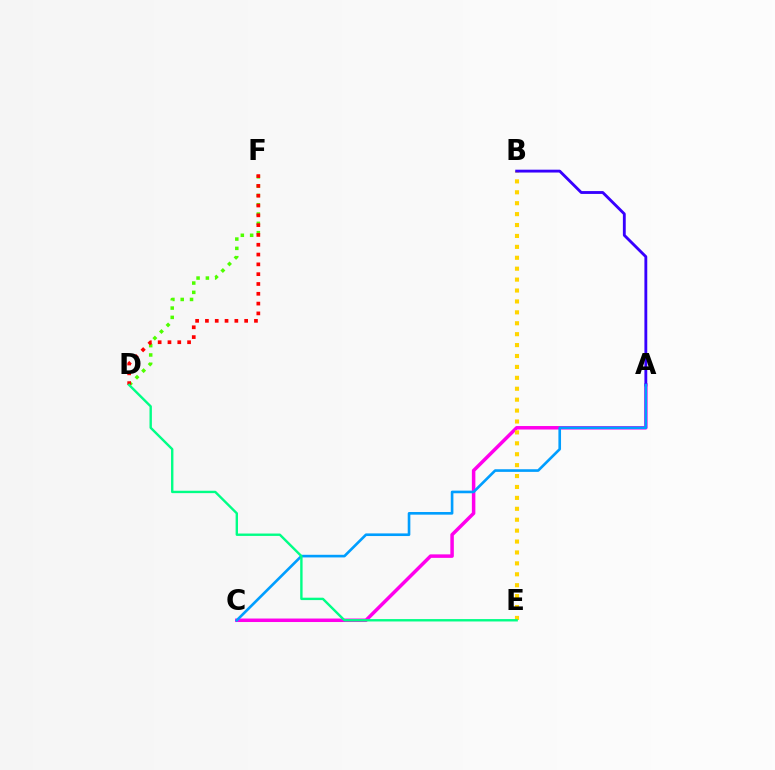{('A', 'C'): [{'color': '#ff00ed', 'line_style': 'solid', 'thickness': 2.52}, {'color': '#009eff', 'line_style': 'solid', 'thickness': 1.9}], ('B', 'E'): [{'color': '#ffd500', 'line_style': 'dotted', 'thickness': 2.97}], ('D', 'F'): [{'color': '#4fff00', 'line_style': 'dotted', 'thickness': 2.53}, {'color': '#ff0000', 'line_style': 'dotted', 'thickness': 2.66}], ('A', 'B'): [{'color': '#3700ff', 'line_style': 'solid', 'thickness': 2.05}], ('D', 'E'): [{'color': '#00ff86', 'line_style': 'solid', 'thickness': 1.72}]}